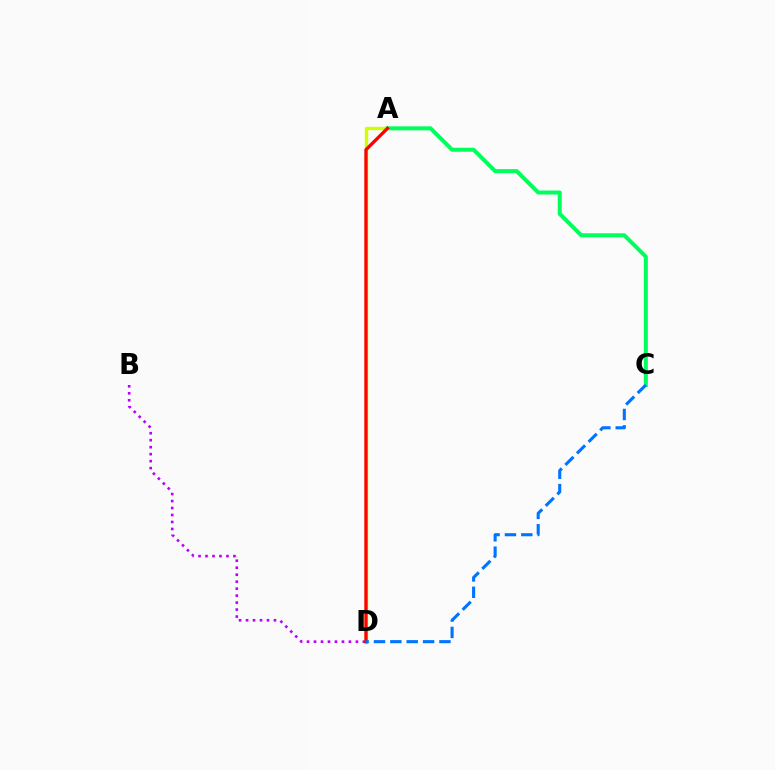{('B', 'D'): [{'color': '#b900ff', 'line_style': 'dotted', 'thickness': 1.9}], ('A', 'C'): [{'color': '#00ff5c', 'line_style': 'solid', 'thickness': 2.88}], ('A', 'D'): [{'color': '#d1ff00', 'line_style': 'solid', 'thickness': 2.42}, {'color': '#ff0000', 'line_style': 'solid', 'thickness': 2.38}], ('C', 'D'): [{'color': '#0074ff', 'line_style': 'dashed', 'thickness': 2.22}]}